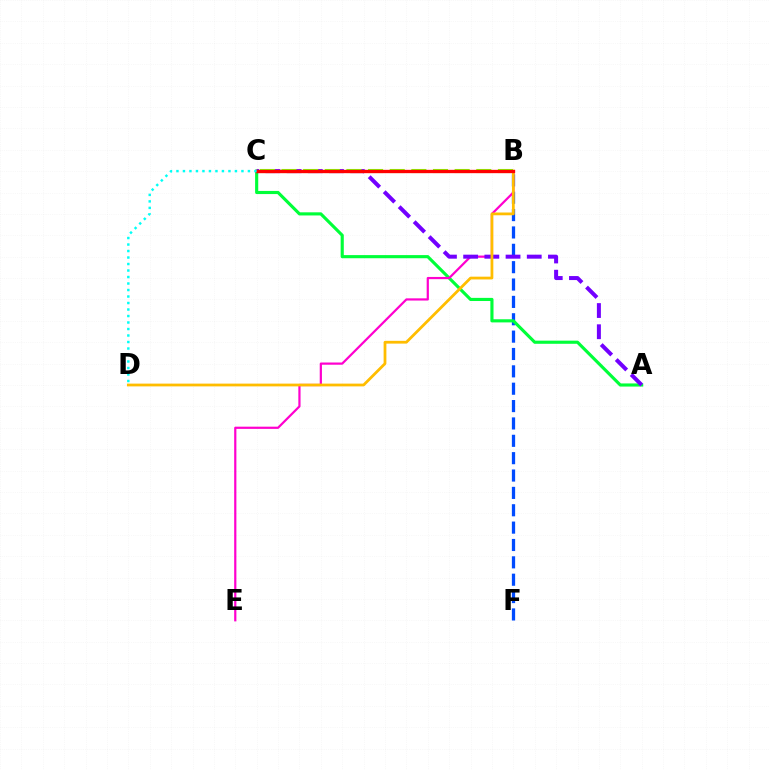{('B', 'F'): [{'color': '#004bff', 'line_style': 'dashed', 'thickness': 2.36}], ('A', 'C'): [{'color': '#00ff39', 'line_style': 'solid', 'thickness': 2.26}, {'color': '#7200ff', 'line_style': 'dashed', 'thickness': 2.88}], ('B', 'E'): [{'color': '#ff00cf', 'line_style': 'solid', 'thickness': 1.59}], ('B', 'C'): [{'color': '#84ff00', 'line_style': 'dashed', 'thickness': 2.94}, {'color': '#ff0000', 'line_style': 'solid', 'thickness': 2.4}], ('B', 'D'): [{'color': '#ffbd00', 'line_style': 'solid', 'thickness': 2.0}], ('C', 'D'): [{'color': '#00fff6', 'line_style': 'dotted', 'thickness': 1.77}]}